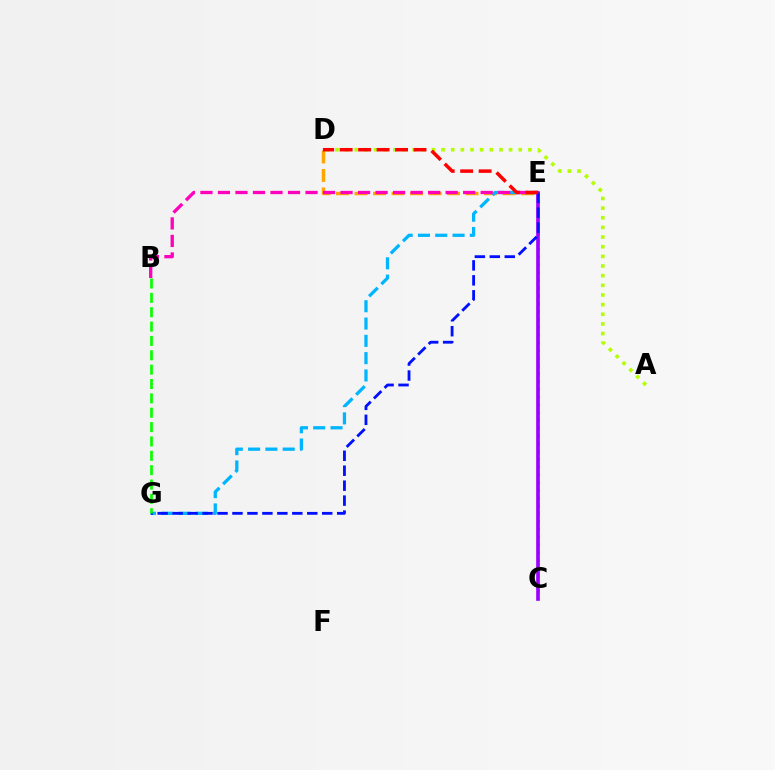{('C', 'E'): [{'color': '#00ff9d', 'line_style': 'dotted', 'thickness': 2.11}, {'color': '#9b00ff', 'line_style': 'solid', 'thickness': 2.62}], ('D', 'E'): [{'color': '#ffa500', 'line_style': 'dashed', 'thickness': 2.51}, {'color': '#ff0000', 'line_style': 'dashed', 'thickness': 2.51}], ('E', 'G'): [{'color': '#00b5ff', 'line_style': 'dashed', 'thickness': 2.35}, {'color': '#0010ff', 'line_style': 'dashed', 'thickness': 2.03}], ('B', 'E'): [{'color': '#ff00bd', 'line_style': 'dashed', 'thickness': 2.38}], ('A', 'D'): [{'color': '#b3ff00', 'line_style': 'dotted', 'thickness': 2.62}], ('B', 'G'): [{'color': '#08ff00', 'line_style': 'dashed', 'thickness': 1.95}]}